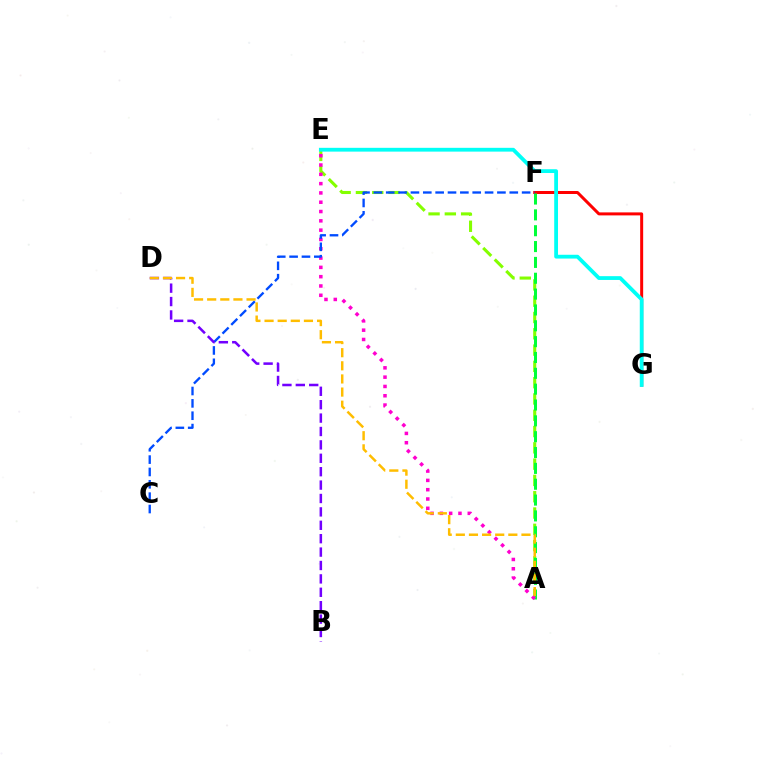{('A', 'E'): [{'color': '#84ff00', 'line_style': 'dashed', 'thickness': 2.21}, {'color': '#ff00cf', 'line_style': 'dotted', 'thickness': 2.53}], ('F', 'G'): [{'color': '#ff0000', 'line_style': 'solid', 'thickness': 2.16}], ('A', 'F'): [{'color': '#00ff39', 'line_style': 'dashed', 'thickness': 2.15}], ('C', 'F'): [{'color': '#004bff', 'line_style': 'dashed', 'thickness': 1.68}], ('B', 'D'): [{'color': '#7200ff', 'line_style': 'dashed', 'thickness': 1.82}], ('E', 'G'): [{'color': '#00fff6', 'line_style': 'solid', 'thickness': 2.73}], ('A', 'D'): [{'color': '#ffbd00', 'line_style': 'dashed', 'thickness': 1.78}]}